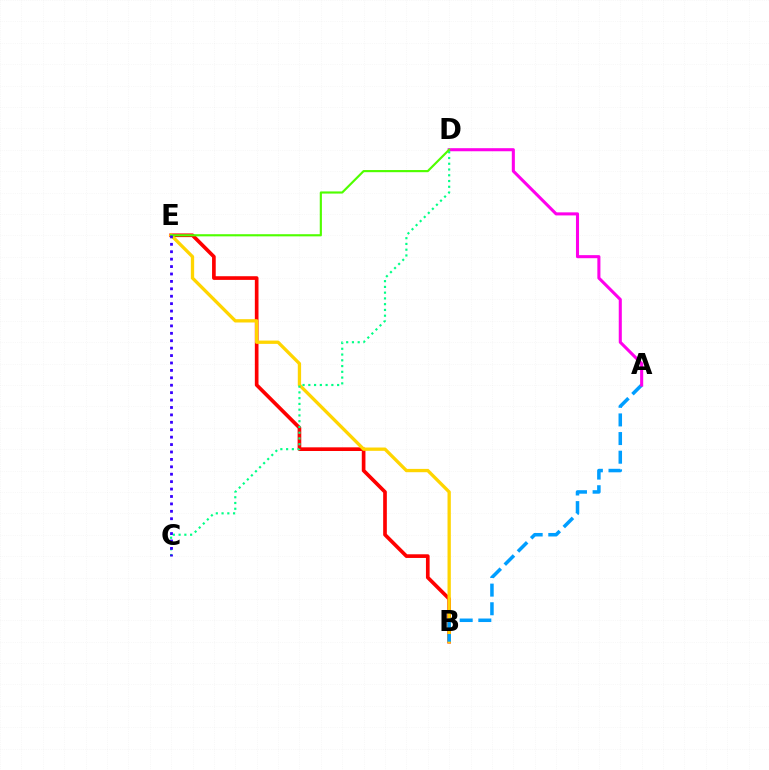{('B', 'E'): [{'color': '#ff0000', 'line_style': 'solid', 'thickness': 2.64}, {'color': '#ffd500', 'line_style': 'solid', 'thickness': 2.38}], ('A', 'B'): [{'color': '#009eff', 'line_style': 'dashed', 'thickness': 2.53}], ('A', 'D'): [{'color': '#ff00ed', 'line_style': 'solid', 'thickness': 2.21}], ('C', 'D'): [{'color': '#00ff86', 'line_style': 'dotted', 'thickness': 1.56}], ('D', 'E'): [{'color': '#4fff00', 'line_style': 'solid', 'thickness': 1.55}], ('C', 'E'): [{'color': '#3700ff', 'line_style': 'dotted', 'thickness': 2.02}]}